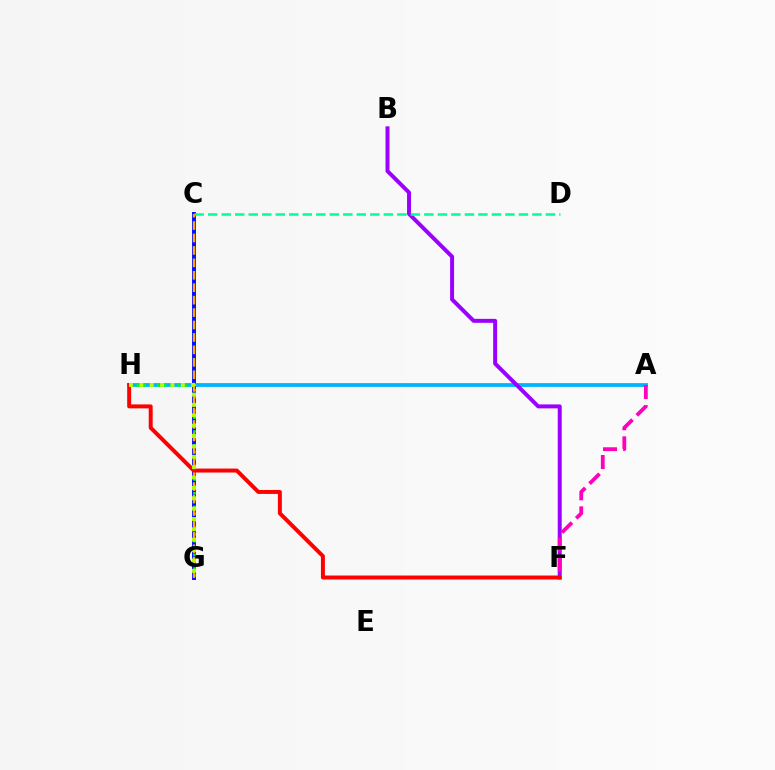{('A', 'H'): [{'color': '#00b5ff', 'line_style': 'solid', 'thickness': 2.73}], ('B', 'F'): [{'color': '#9b00ff', 'line_style': 'solid', 'thickness': 2.85}], ('C', 'G'): [{'color': '#0010ff', 'line_style': 'solid', 'thickness': 2.83}, {'color': '#ffa500', 'line_style': 'dashed', 'thickness': 1.69}], ('G', 'H'): [{'color': '#08ff00', 'line_style': 'dotted', 'thickness': 1.86}, {'color': '#b3ff00', 'line_style': 'dotted', 'thickness': 2.82}], ('C', 'D'): [{'color': '#00ff9d', 'line_style': 'dashed', 'thickness': 1.84}], ('A', 'F'): [{'color': '#ff00bd', 'line_style': 'dashed', 'thickness': 2.73}], ('F', 'H'): [{'color': '#ff0000', 'line_style': 'solid', 'thickness': 2.85}]}